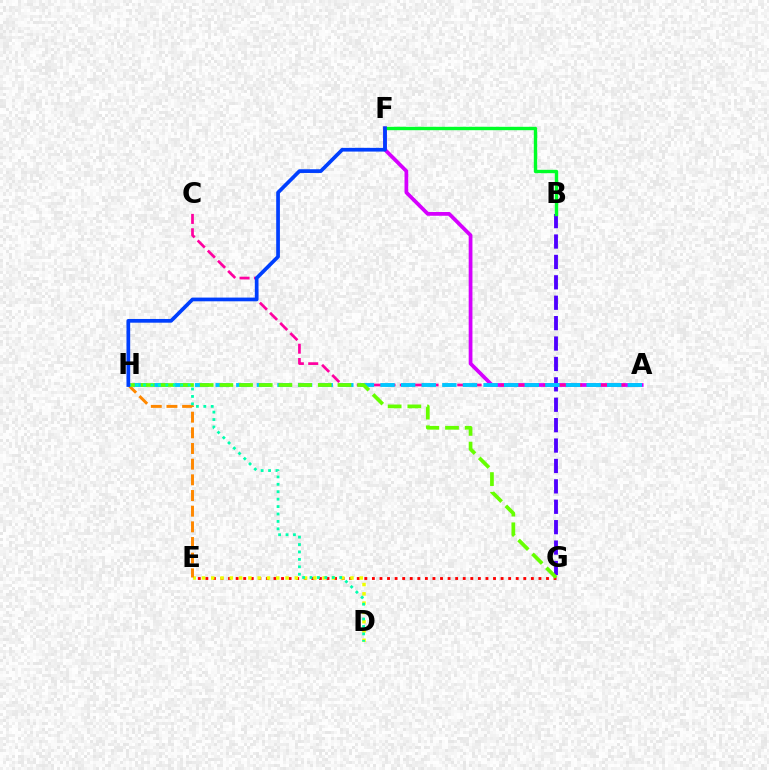{('B', 'G'): [{'color': '#4f00ff', 'line_style': 'dashed', 'thickness': 2.77}], ('A', 'F'): [{'color': '#d600ff', 'line_style': 'solid', 'thickness': 2.7}], ('A', 'C'): [{'color': '#ff00a0', 'line_style': 'dashed', 'thickness': 1.95}], ('E', 'G'): [{'color': '#ff0000', 'line_style': 'dotted', 'thickness': 2.06}], ('D', 'E'): [{'color': '#eeff00', 'line_style': 'dotted', 'thickness': 2.52}], ('A', 'H'): [{'color': '#00c7ff', 'line_style': 'dashed', 'thickness': 2.8}], ('E', 'H'): [{'color': '#ff8800', 'line_style': 'dashed', 'thickness': 2.13}], ('B', 'F'): [{'color': '#00ff27', 'line_style': 'solid', 'thickness': 2.43}], ('G', 'H'): [{'color': '#66ff00', 'line_style': 'dashed', 'thickness': 2.67}], ('D', 'H'): [{'color': '#00ffaf', 'line_style': 'dotted', 'thickness': 2.02}], ('F', 'H'): [{'color': '#003fff', 'line_style': 'solid', 'thickness': 2.67}]}